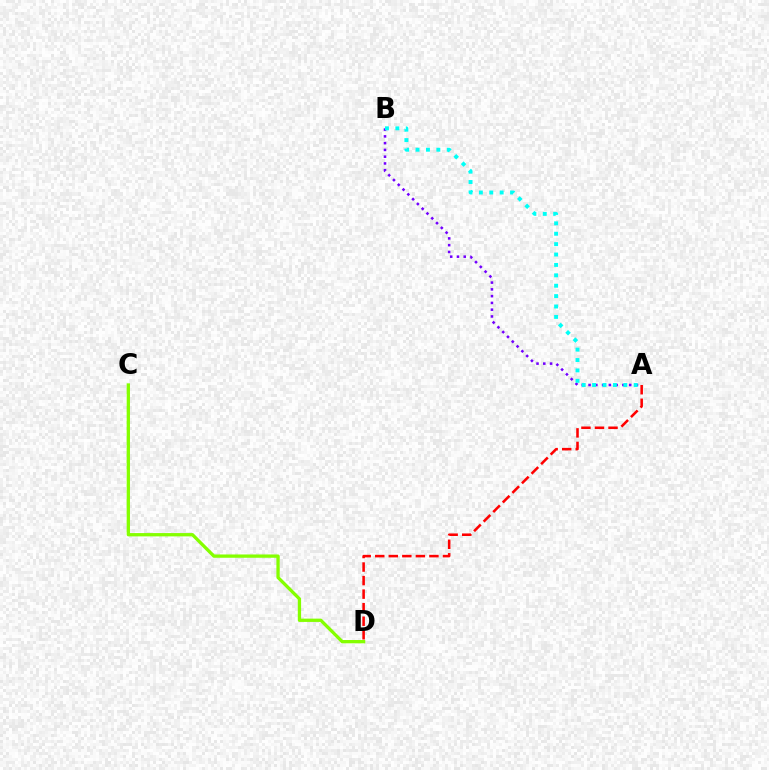{('A', 'B'): [{'color': '#7200ff', 'line_style': 'dotted', 'thickness': 1.84}, {'color': '#00fff6', 'line_style': 'dotted', 'thickness': 2.82}], ('A', 'D'): [{'color': '#ff0000', 'line_style': 'dashed', 'thickness': 1.84}], ('C', 'D'): [{'color': '#84ff00', 'line_style': 'solid', 'thickness': 2.37}]}